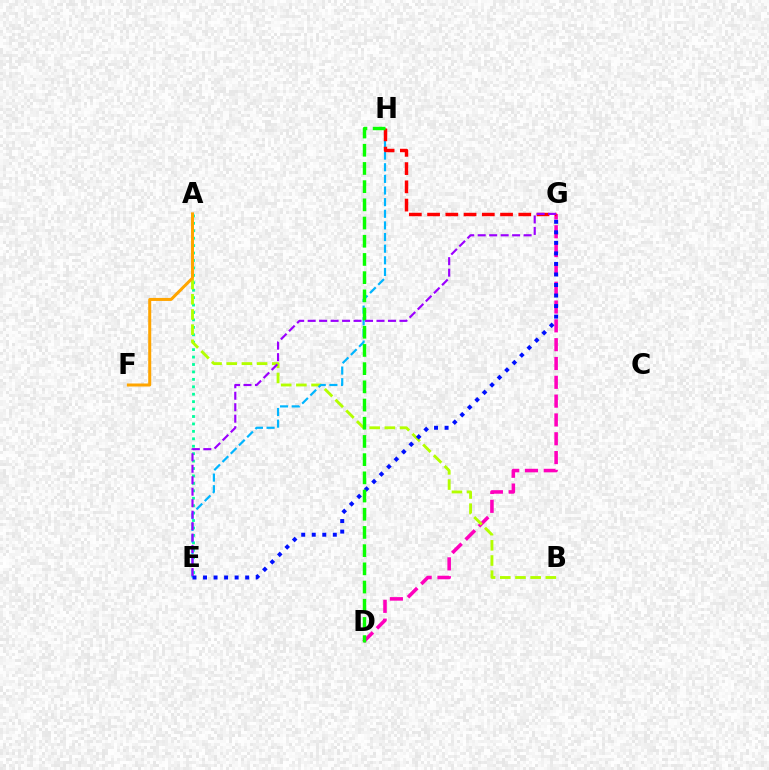{('D', 'G'): [{'color': '#ff00bd', 'line_style': 'dashed', 'thickness': 2.56}], ('A', 'E'): [{'color': '#00ff9d', 'line_style': 'dotted', 'thickness': 2.02}], ('A', 'B'): [{'color': '#b3ff00', 'line_style': 'dashed', 'thickness': 2.06}], ('A', 'F'): [{'color': '#ffa500', 'line_style': 'solid', 'thickness': 2.17}], ('E', 'H'): [{'color': '#00b5ff', 'line_style': 'dashed', 'thickness': 1.58}], ('E', 'G'): [{'color': '#0010ff', 'line_style': 'dotted', 'thickness': 2.86}, {'color': '#9b00ff', 'line_style': 'dashed', 'thickness': 1.56}], ('G', 'H'): [{'color': '#ff0000', 'line_style': 'dashed', 'thickness': 2.48}], ('D', 'H'): [{'color': '#08ff00', 'line_style': 'dashed', 'thickness': 2.47}]}